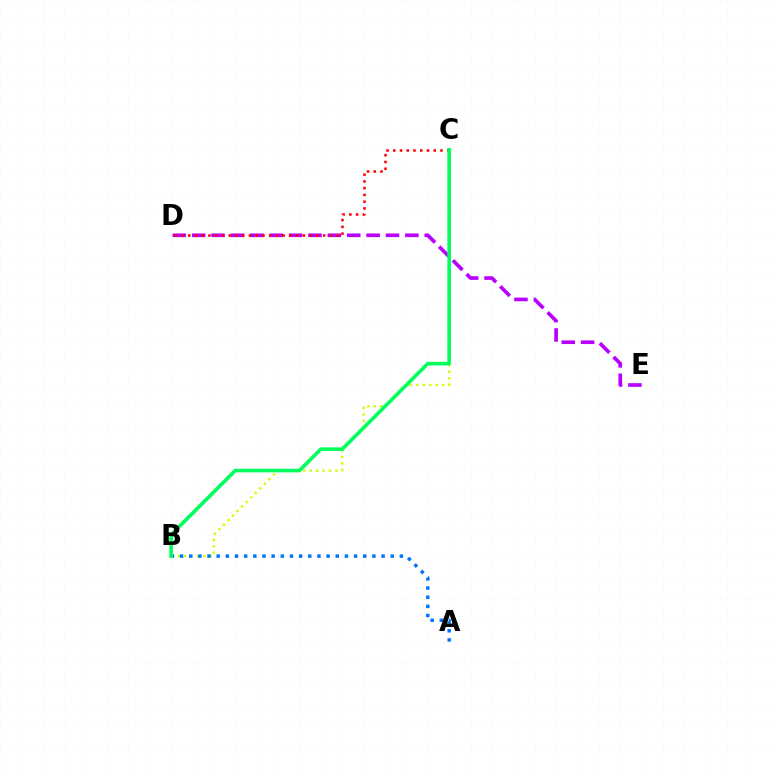{('D', 'E'): [{'color': '#b900ff', 'line_style': 'dashed', 'thickness': 2.63}], ('B', 'C'): [{'color': '#d1ff00', 'line_style': 'dotted', 'thickness': 1.75}, {'color': '#00ff5c', 'line_style': 'solid', 'thickness': 2.61}], ('C', 'D'): [{'color': '#ff0000', 'line_style': 'dotted', 'thickness': 1.83}], ('A', 'B'): [{'color': '#0074ff', 'line_style': 'dotted', 'thickness': 2.49}]}